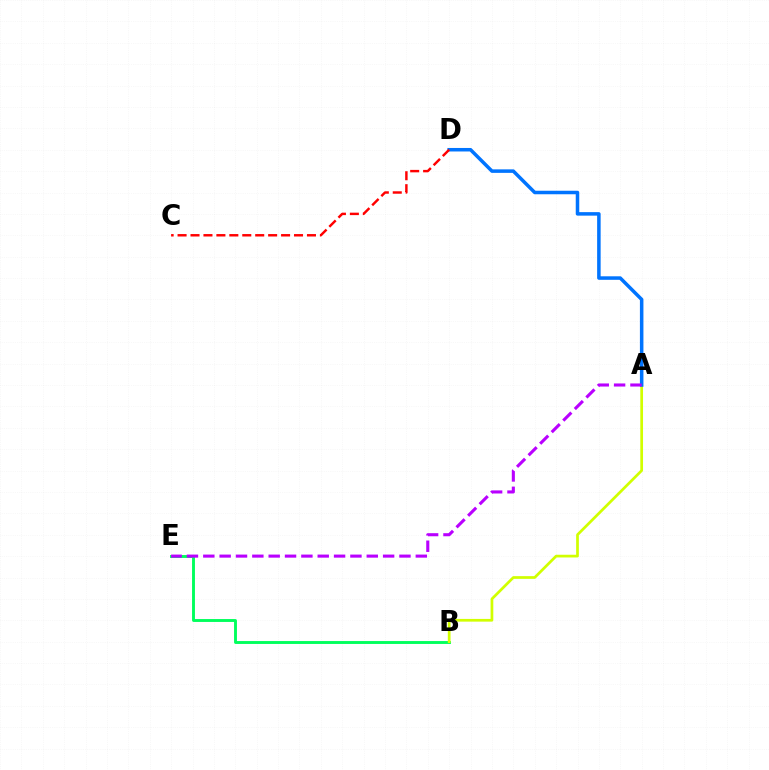{('B', 'E'): [{'color': '#00ff5c', 'line_style': 'solid', 'thickness': 2.08}], ('A', 'B'): [{'color': '#d1ff00', 'line_style': 'solid', 'thickness': 1.96}], ('A', 'D'): [{'color': '#0074ff', 'line_style': 'solid', 'thickness': 2.53}], ('A', 'E'): [{'color': '#b900ff', 'line_style': 'dashed', 'thickness': 2.22}], ('C', 'D'): [{'color': '#ff0000', 'line_style': 'dashed', 'thickness': 1.76}]}